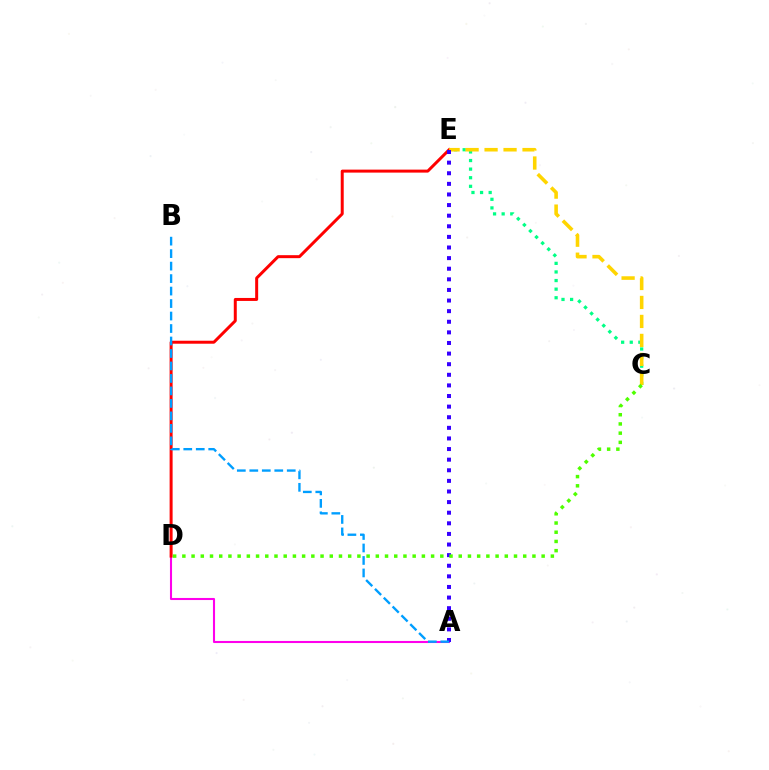{('A', 'D'): [{'color': '#ff00ed', 'line_style': 'solid', 'thickness': 1.5}], ('D', 'E'): [{'color': '#ff0000', 'line_style': 'solid', 'thickness': 2.15}], ('C', 'E'): [{'color': '#00ff86', 'line_style': 'dotted', 'thickness': 2.34}, {'color': '#ffd500', 'line_style': 'dashed', 'thickness': 2.58}], ('A', 'E'): [{'color': '#3700ff', 'line_style': 'dotted', 'thickness': 2.88}], ('A', 'B'): [{'color': '#009eff', 'line_style': 'dashed', 'thickness': 1.7}], ('C', 'D'): [{'color': '#4fff00', 'line_style': 'dotted', 'thickness': 2.5}]}